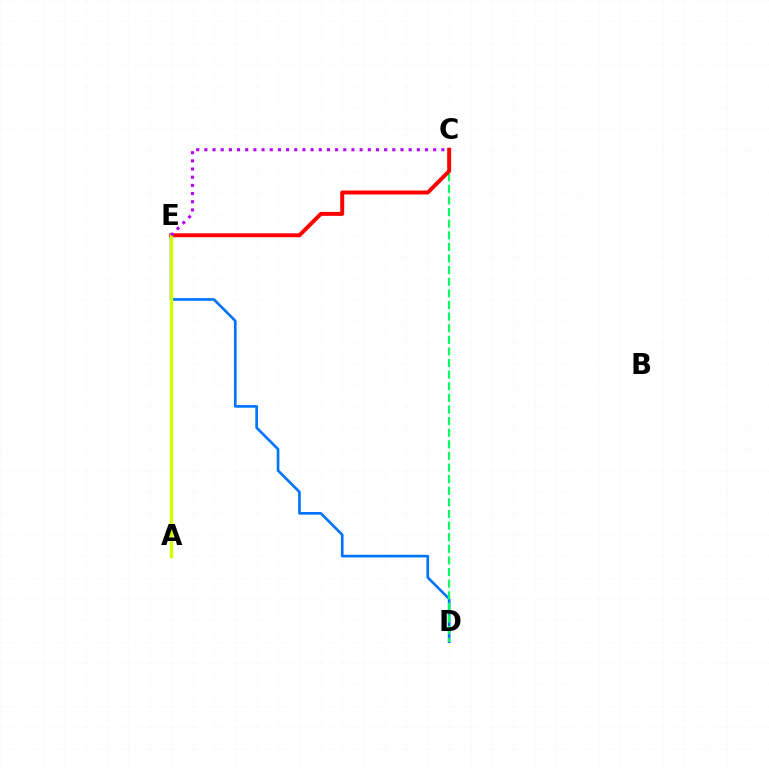{('D', 'E'): [{'color': '#0074ff', 'line_style': 'solid', 'thickness': 1.93}], ('C', 'D'): [{'color': '#00ff5c', 'line_style': 'dashed', 'thickness': 1.58}], ('C', 'E'): [{'color': '#ff0000', 'line_style': 'solid', 'thickness': 2.85}, {'color': '#b900ff', 'line_style': 'dotted', 'thickness': 2.22}], ('A', 'E'): [{'color': '#d1ff00', 'line_style': 'solid', 'thickness': 2.46}]}